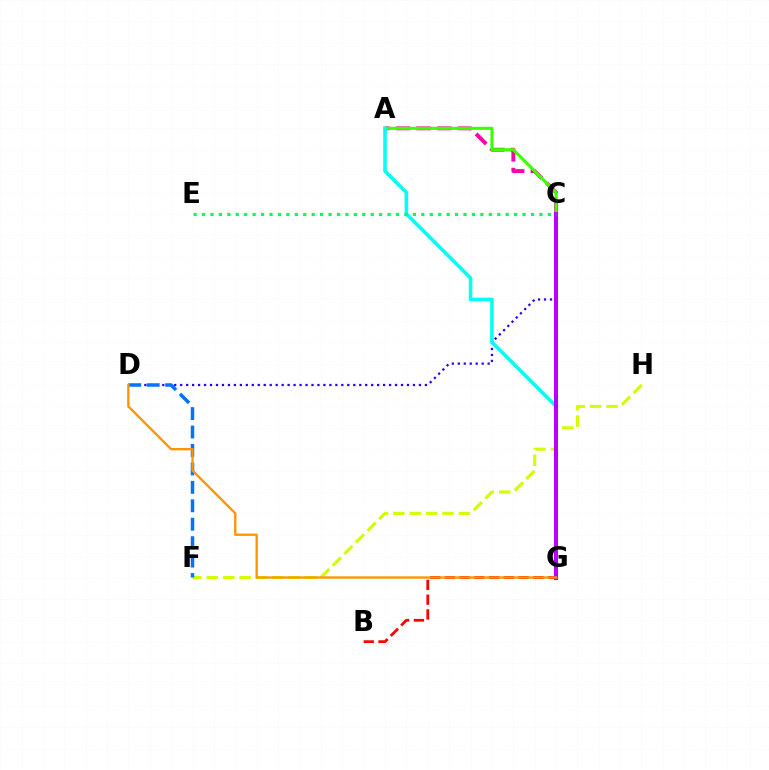{('A', 'C'): [{'color': '#ff00ac', 'line_style': 'dashed', 'thickness': 2.8}, {'color': '#3dff00', 'line_style': 'solid', 'thickness': 2.23}], ('C', 'D'): [{'color': '#2500ff', 'line_style': 'dotted', 'thickness': 1.62}], ('F', 'H'): [{'color': '#d1ff00', 'line_style': 'dashed', 'thickness': 2.23}], ('A', 'G'): [{'color': '#00fff6', 'line_style': 'solid', 'thickness': 2.57}], ('B', 'G'): [{'color': '#ff0000', 'line_style': 'dashed', 'thickness': 2.0}], ('C', 'G'): [{'color': '#b900ff', 'line_style': 'solid', 'thickness': 2.92}], ('D', 'F'): [{'color': '#0074ff', 'line_style': 'dashed', 'thickness': 2.51}], ('C', 'E'): [{'color': '#00ff5c', 'line_style': 'dotted', 'thickness': 2.29}], ('D', 'G'): [{'color': '#ff9400', 'line_style': 'solid', 'thickness': 1.68}]}